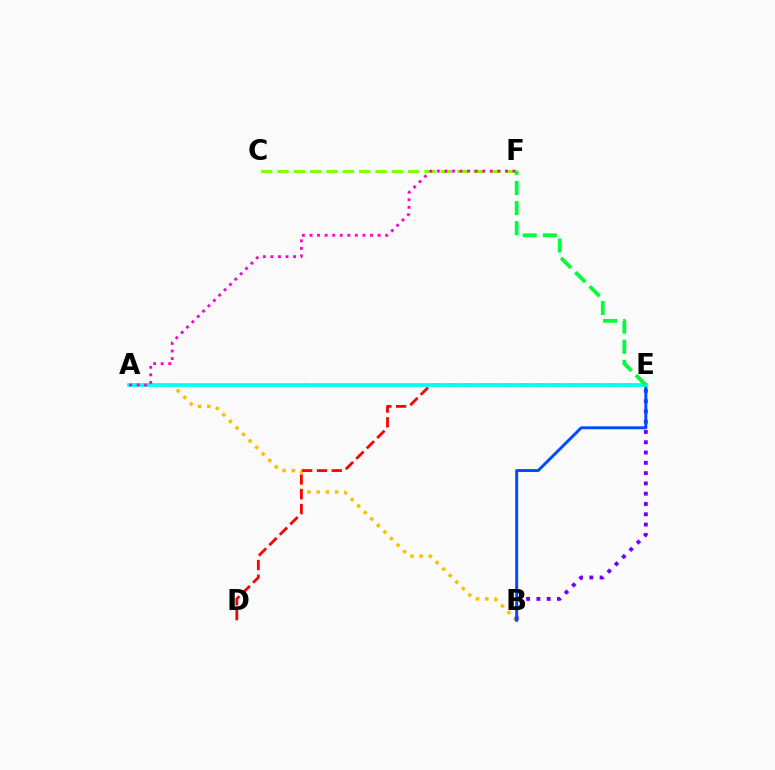{('A', 'B'): [{'color': '#ffbd00', 'line_style': 'dotted', 'thickness': 2.51}], ('D', 'E'): [{'color': '#ff0000', 'line_style': 'dashed', 'thickness': 2.01}], ('B', 'E'): [{'color': '#7200ff', 'line_style': 'dotted', 'thickness': 2.8}, {'color': '#004bff', 'line_style': 'solid', 'thickness': 2.12}], ('C', 'F'): [{'color': '#84ff00', 'line_style': 'dashed', 'thickness': 2.22}], ('A', 'E'): [{'color': '#00fff6', 'line_style': 'solid', 'thickness': 2.69}], ('A', 'F'): [{'color': '#ff00cf', 'line_style': 'dotted', 'thickness': 2.05}], ('E', 'F'): [{'color': '#00ff39', 'line_style': 'dashed', 'thickness': 2.73}]}